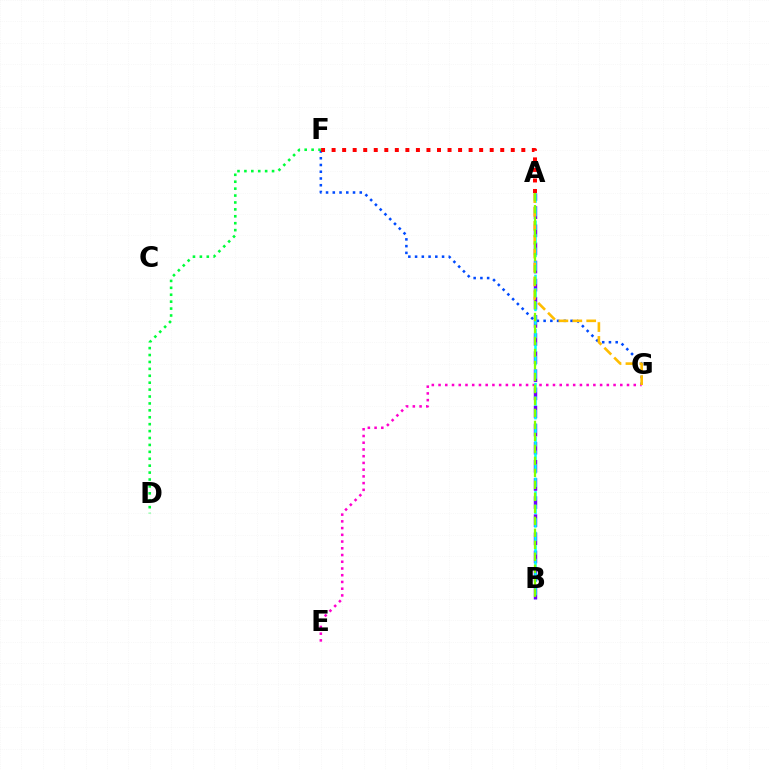{('F', 'G'): [{'color': '#004bff', 'line_style': 'dotted', 'thickness': 1.83}], ('E', 'G'): [{'color': '#ff00cf', 'line_style': 'dotted', 'thickness': 1.83}], ('A', 'B'): [{'color': '#7200ff', 'line_style': 'dashed', 'thickness': 2.46}, {'color': '#00fff6', 'line_style': 'dashed', 'thickness': 1.84}, {'color': '#84ff00', 'line_style': 'dashed', 'thickness': 1.63}], ('A', 'G'): [{'color': '#ffbd00', 'line_style': 'dashed', 'thickness': 1.89}], ('A', 'F'): [{'color': '#ff0000', 'line_style': 'dotted', 'thickness': 2.86}], ('D', 'F'): [{'color': '#00ff39', 'line_style': 'dotted', 'thickness': 1.88}]}